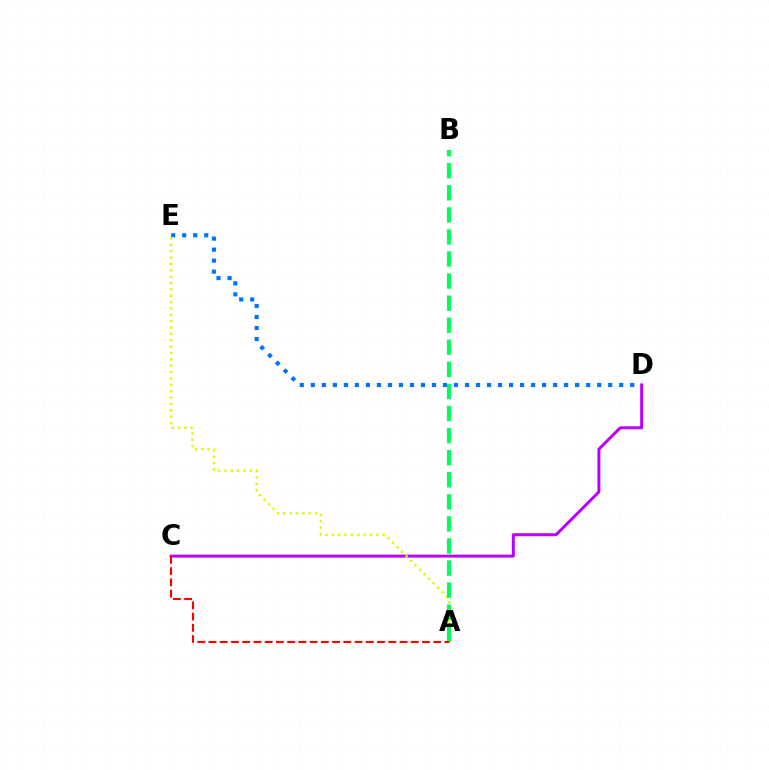{('C', 'D'): [{'color': '#b900ff', 'line_style': 'solid', 'thickness': 2.14}], ('D', 'E'): [{'color': '#0074ff', 'line_style': 'dotted', 'thickness': 2.99}], ('A', 'E'): [{'color': '#d1ff00', 'line_style': 'dotted', 'thickness': 1.73}], ('A', 'B'): [{'color': '#00ff5c', 'line_style': 'dashed', 'thickness': 3.0}], ('A', 'C'): [{'color': '#ff0000', 'line_style': 'dashed', 'thickness': 1.53}]}